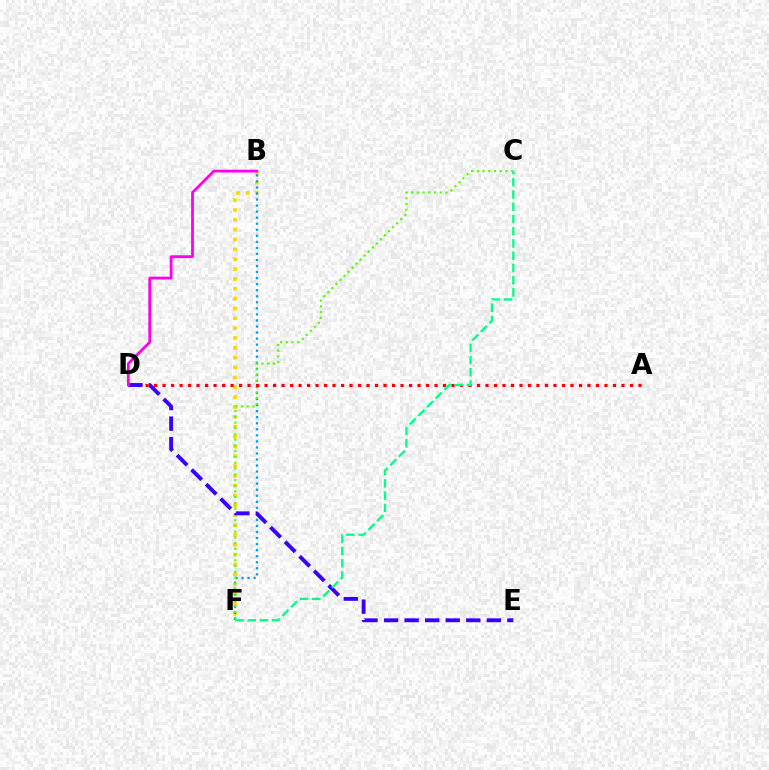{('B', 'F'): [{'color': '#ffd500', 'line_style': 'dotted', 'thickness': 2.68}, {'color': '#009eff', 'line_style': 'dotted', 'thickness': 1.64}], ('C', 'F'): [{'color': '#4fff00', 'line_style': 'dotted', 'thickness': 1.56}, {'color': '#00ff86', 'line_style': 'dashed', 'thickness': 1.66}], ('A', 'D'): [{'color': '#ff0000', 'line_style': 'dotted', 'thickness': 2.31}], ('D', 'E'): [{'color': '#3700ff', 'line_style': 'dashed', 'thickness': 2.79}], ('B', 'D'): [{'color': '#ff00ed', 'line_style': 'solid', 'thickness': 2.0}]}